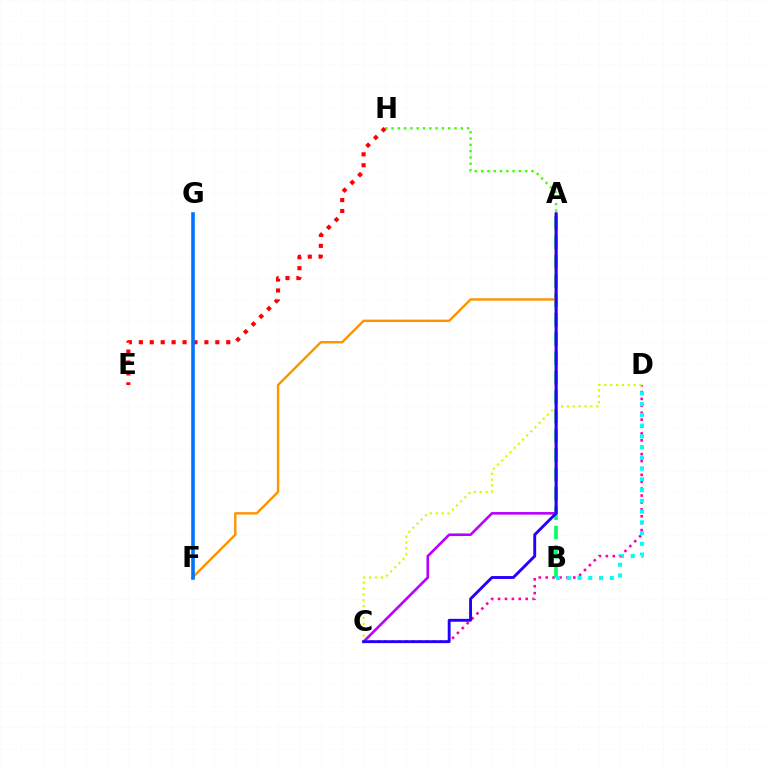{('C', 'D'): [{'color': '#ff00ac', 'line_style': 'dotted', 'thickness': 1.88}, {'color': '#d1ff00', 'line_style': 'dotted', 'thickness': 1.6}], ('A', 'B'): [{'color': '#00ff5c', 'line_style': 'dashed', 'thickness': 2.63}], ('A', 'C'): [{'color': '#b900ff', 'line_style': 'solid', 'thickness': 1.87}, {'color': '#2500ff', 'line_style': 'solid', 'thickness': 2.08}], ('B', 'D'): [{'color': '#00fff6', 'line_style': 'dotted', 'thickness': 2.92}], ('A', 'H'): [{'color': '#3dff00', 'line_style': 'dotted', 'thickness': 1.71}], ('A', 'F'): [{'color': '#ff9400', 'line_style': 'solid', 'thickness': 1.74}], ('E', 'H'): [{'color': '#ff0000', 'line_style': 'dotted', 'thickness': 2.97}], ('F', 'G'): [{'color': '#0074ff', 'line_style': 'solid', 'thickness': 2.59}]}